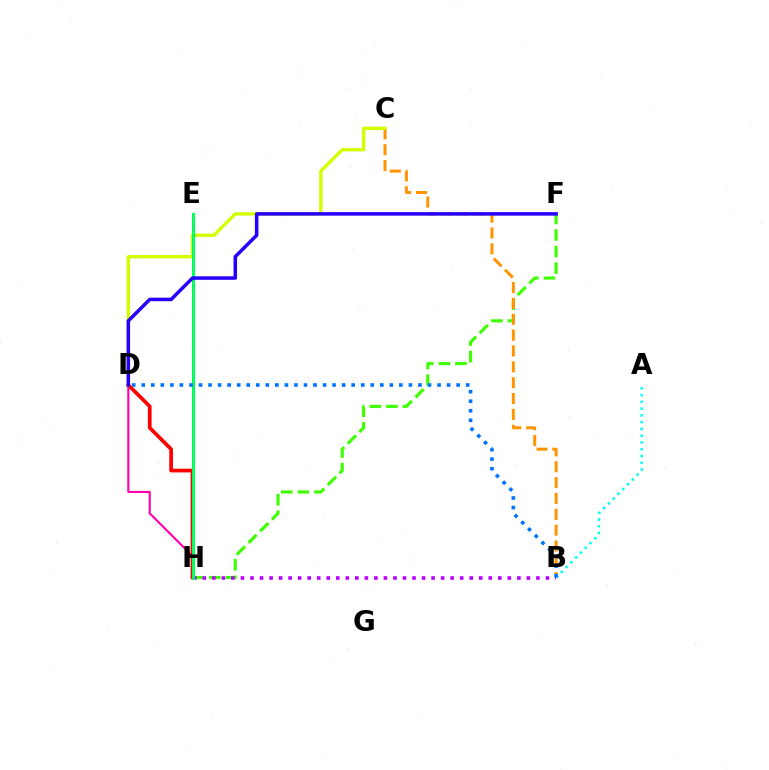{('D', 'H'): [{'color': '#ff00ac', 'line_style': 'solid', 'thickness': 1.53}, {'color': '#ff0000', 'line_style': 'solid', 'thickness': 2.68}], ('F', 'H'): [{'color': '#3dff00', 'line_style': 'dashed', 'thickness': 2.25}], ('B', 'C'): [{'color': '#ff9400', 'line_style': 'dashed', 'thickness': 2.15}], ('C', 'D'): [{'color': '#d1ff00', 'line_style': 'solid', 'thickness': 2.43}], ('A', 'B'): [{'color': '#00fff6', 'line_style': 'dotted', 'thickness': 1.84}], ('B', 'H'): [{'color': '#b900ff', 'line_style': 'dotted', 'thickness': 2.59}], ('E', 'H'): [{'color': '#00ff5c', 'line_style': 'solid', 'thickness': 2.18}], ('D', 'F'): [{'color': '#2500ff', 'line_style': 'solid', 'thickness': 2.53}], ('B', 'D'): [{'color': '#0074ff', 'line_style': 'dotted', 'thickness': 2.59}]}